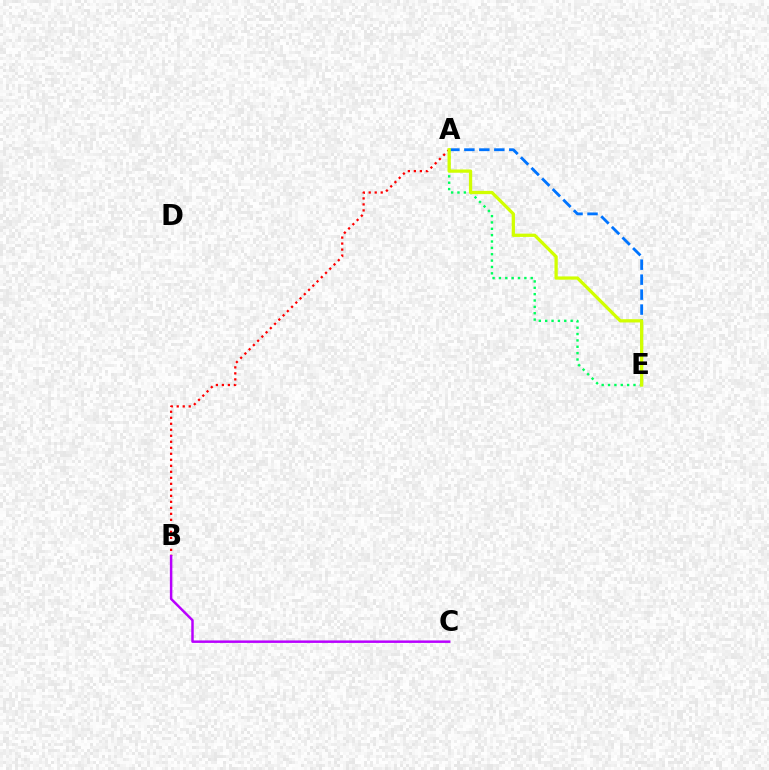{('A', 'E'): [{'color': '#00ff5c', 'line_style': 'dotted', 'thickness': 1.73}, {'color': '#0074ff', 'line_style': 'dashed', 'thickness': 2.03}, {'color': '#d1ff00', 'line_style': 'solid', 'thickness': 2.35}], ('A', 'B'): [{'color': '#ff0000', 'line_style': 'dotted', 'thickness': 1.63}], ('B', 'C'): [{'color': '#b900ff', 'line_style': 'solid', 'thickness': 1.78}]}